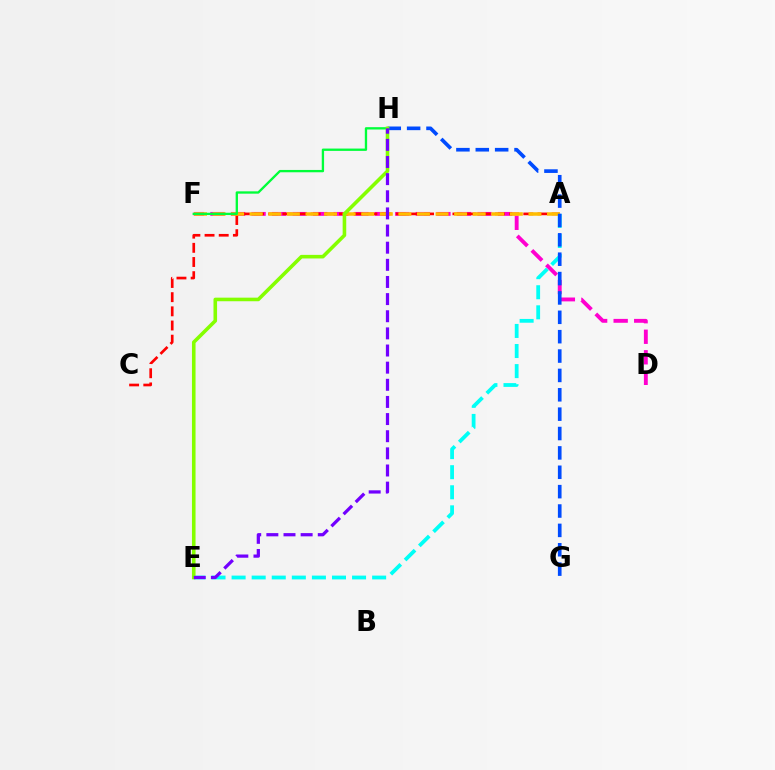{('D', 'F'): [{'color': '#ff00cf', 'line_style': 'dashed', 'thickness': 2.79}], ('A', 'E'): [{'color': '#00fff6', 'line_style': 'dashed', 'thickness': 2.73}], ('A', 'C'): [{'color': '#ff0000', 'line_style': 'dashed', 'thickness': 1.93}], ('A', 'F'): [{'color': '#ffbd00', 'line_style': 'dashed', 'thickness': 2.52}], ('F', 'H'): [{'color': '#00ff39', 'line_style': 'solid', 'thickness': 1.68}], ('G', 'H'): [{'color': '#004bff', 'line_style': 'dashed', 'thickness': 2.63}], ('E', 'H'): [{'color': '#84ff00', 'line_style': 'solid', 'thickness': 2.58}, {'color': '#7200ff', 'line_style': 'dashed', 'thickness': 2.33}]}